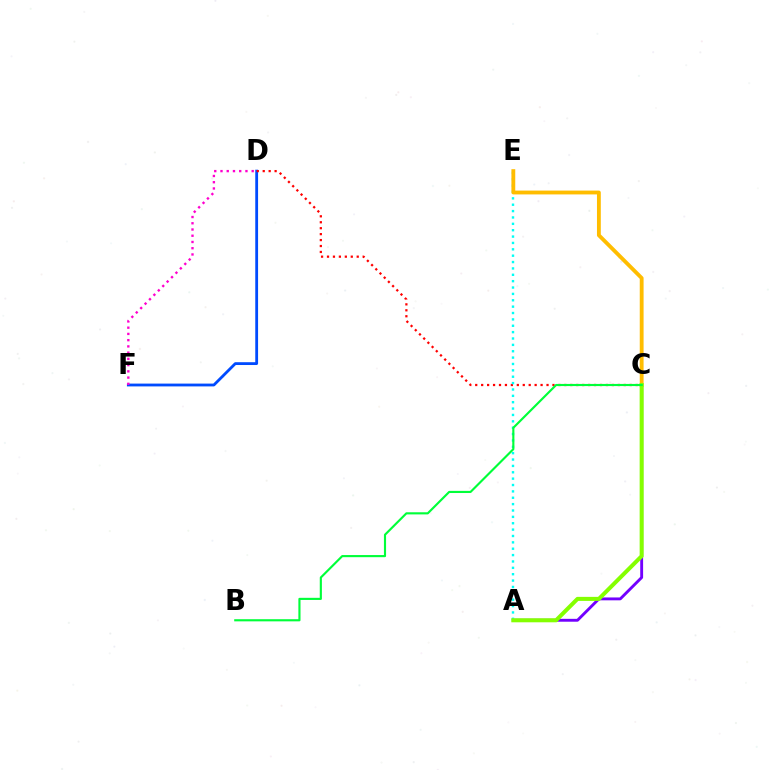{('D', 'F'): [{'color': '#004bff', 'line_style': 'solid', 'thickness': 2.02}, {'color': '#ff00cf', 'line_style': 'dotted', 'thickness': 1.69}], ('C', 'D'): [{'color': '#ff0000', 'line_style': 'dotted', 'thickness': 1.61}], ('A', 'C'): [{'color': '#7200ff', 'line_style': 'solid', 'thickness': 2.07}, {'color': '#84ff00', 'line_style': 'solid', 'thickness': 2.9}], ('A', 'E'): [{'color': '#00fff6', 'line_style': 'dotted', 'thickness': 1.73}], ('C', 'E'): [{'color': '#ffbd00', 'line_style': 'solid', 'thickness': 2.76}], ('B', 'C'): [{'color': '#00ff39', 'line_style': 'solid', 'thickness': 1.54}]}